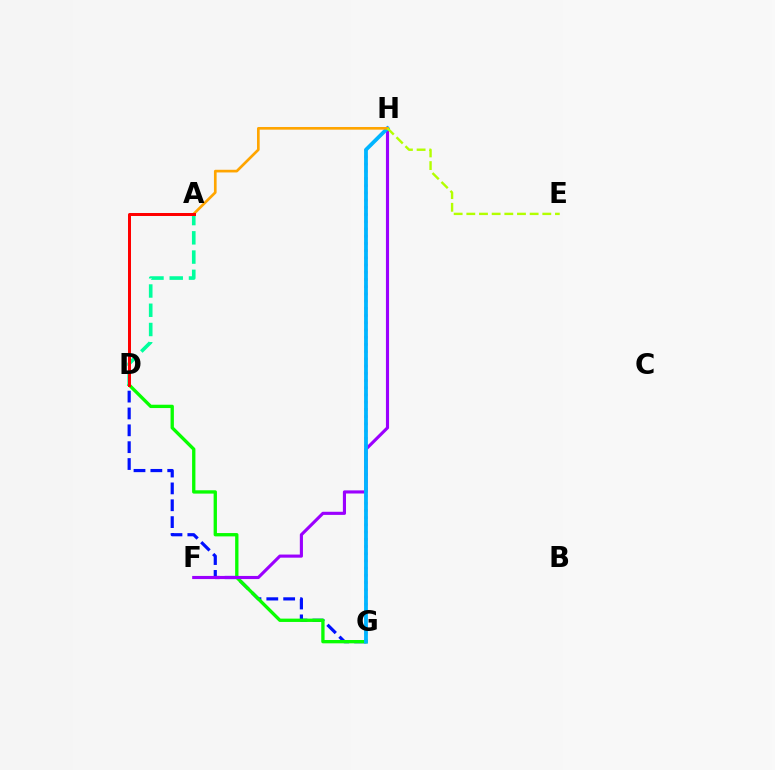{('G', 'H'): [{'color': '#ff00bd', 'line_style': 'dotted', 'thickness': 1.96}, {'color': '#00b5ff', 'line_style': 'solid', 'thickness': 2.73}], ('D', 'G'): [{'color': '#0010ff', 'line_style': 'dashed', 'thickness': 2.29}, {'color': '#08ff00', 'line_style': 'solid', 'thickness': 2.39}], ('F', 'H'): [{'color': '#9b00ff', 'line_style': 'solid', 'thickness': 2.25}], ('A', 'H'): [{'color': '#ffa500', 'line_style': 'solid', 'thickness': 1.92}], ('E', 'H'): [{'color': '#b3ff00', 'line_style': 'dashed', 'thickness': 1.72}], ('A', 'D'): [{'color': '#00ff9d', 'line_style': 'dashed', 'thickness': 2.61}, {'color': '#ff0000', 'line_style': 'solid', 'thickness': 2.16}]}